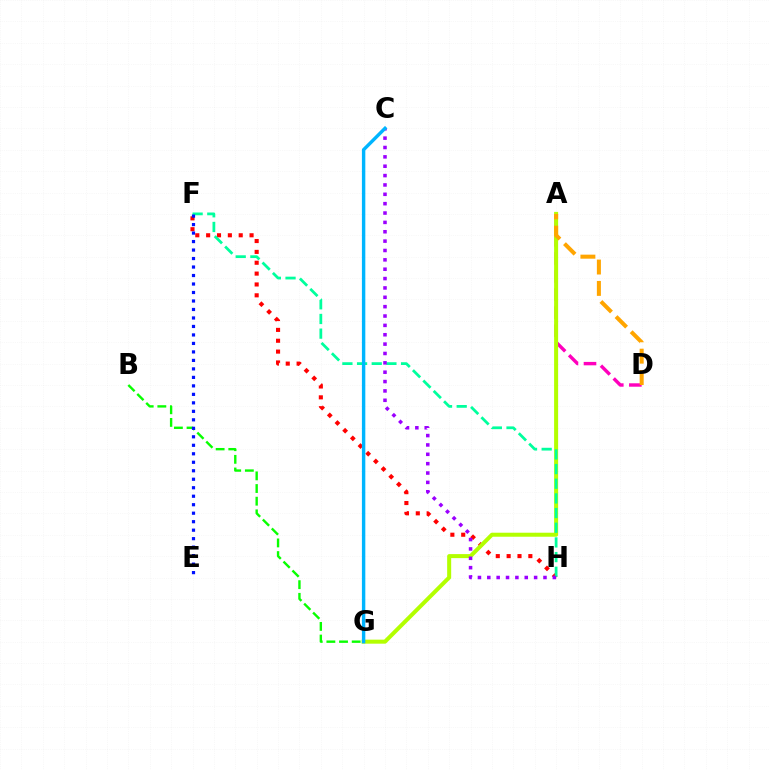{('A', 'D'): [{'color': '#ff00bd', 'line_style': 'dashed', 'thickness': 2.46}, {'color': '#ffa500', 'line_style': 'dashed', 'thickness': 2.9}], ('F', 'H'): [{'color': '#ff0000', 'line_style': 'dotted', 'thickness': 2.95}, {'color': '#00ff9d', 'line_style': 'dashed', 'thickness': 1.99}], ('B', 'G'): [{'color': '#08ff00', 'line_style': 'dashed', 'thickness': 1.72}], ('A', 'G'): [{'color': '#b3ff00', 'line_style': 'solid', 'thickness': 2.89}], ('C', 'H'): [{'color': '#9b00ff', 'line_style': 'dotted', 'thickness': 2.54}], ('E', 'F'): [{'color': '#0010ff', 'line_style': 'dotted', 'thickness': 2.31}], ('C', 'G'): [{'color': '#00b5ff', 'line_style': 'solid', 'thickness': 2.45}]}